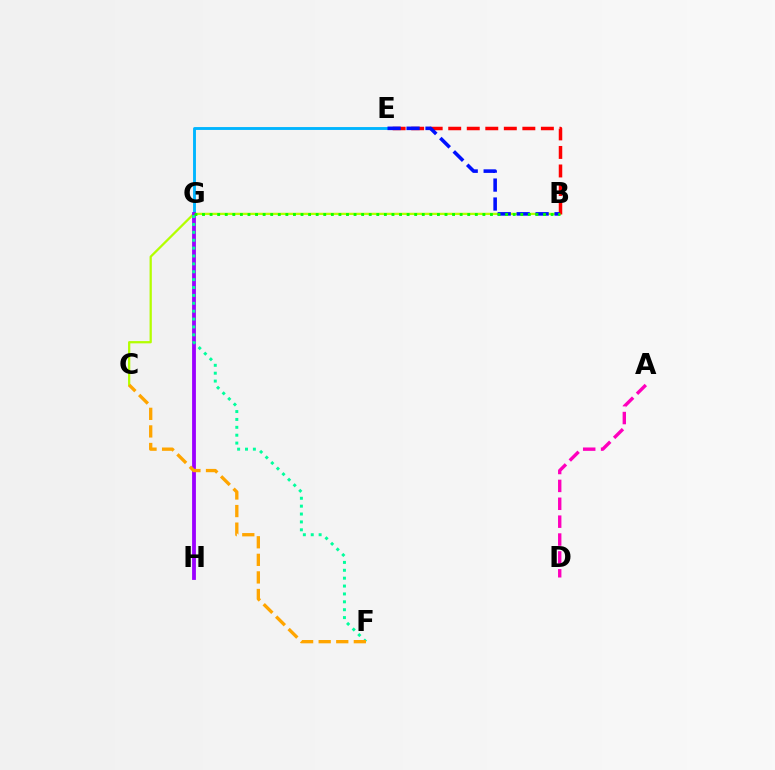{('B', 'C'): [{'color': '#b3ff00', 'line_style': 'solid', 'thickness': 1.63}], ('A', 'D'): [{'color': '#ff00bd', 'line_style': 'dashed', 'thickness': 2.43}], ('B', 'E'): [{'color': '#ff0000', 'line_style': 'dashed', 'thickness': 2.52}, {'color': '#0010ff', 'line_style': 'dashed', 'thickness': 2.57}], ('E', 'G'): [{'color': '#00b5ff', 'line_style': 'solid', 'thickness': 2.07}], ('G', 'H'): [{'color': '#9b00ff', 'line_style': 'solid', 'thickness': 2.74}], ('F', 'G'): [{'color': '#00ff9d', 'line_style': 'dotted', 'thickness': 2.14}], ('C', 'F'): [{'color': '#ffa500', 'line_style': 'dashed', 'thickness': 2.39}], ('B', 'G'): [{'color': '#08ff00', 'line_style': 'dotted', 'thickness': 2.06}]}